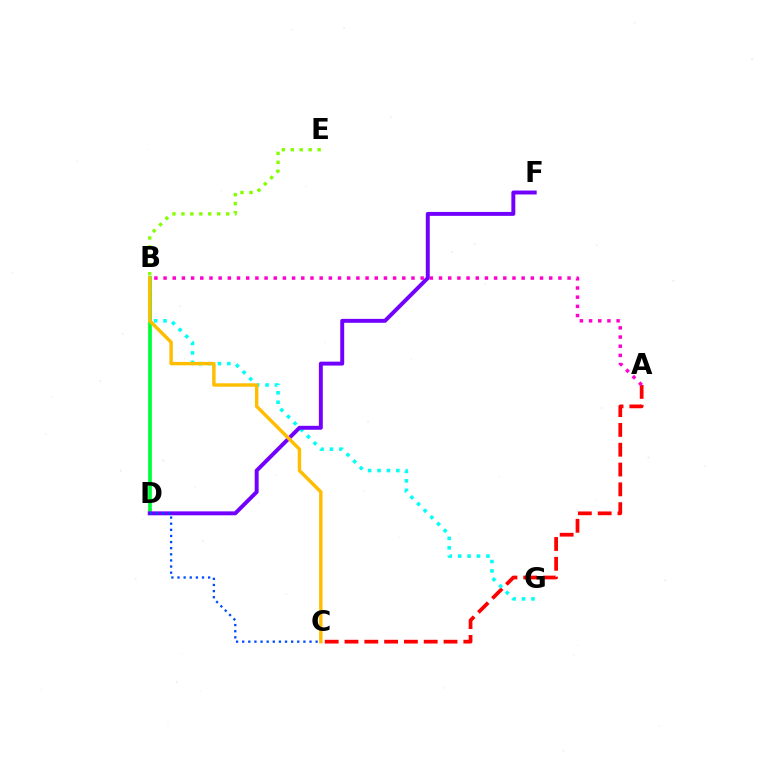{('B', 'D'): [{'color': '#00ff39', 'line_style': 'solid', 'thickness': 2.68}], ('A', 'C'): [{'color': '#ff0000', 'line_style': 'dashed', 'thickness': 2.69}], ('B', 'G'): [{'color': '#00fff6', 'line_style': 'dotted', 'thickness': 2.56}], ('A', 'B'): [{'color': '#ff00cf', 'line_style': 'dotted', 'thickness': 2.49}], ('D', 'F'): [{'color': '#7200ff', 'line_style': 'solid', 'thickness': 2.83}], ('C', 'D'): [{'color': '#004bff', 'line_style': 'dotted', 'thickness': 1.66}], ('B', 'C'): [{'color': '#ffbd00', 'line_style': 'solid', 'thickness': 2.46}], ('B', 'E'): [{'color': '#84ff00', 'line_style': 'dotted', 'thickness': 2.43}]}